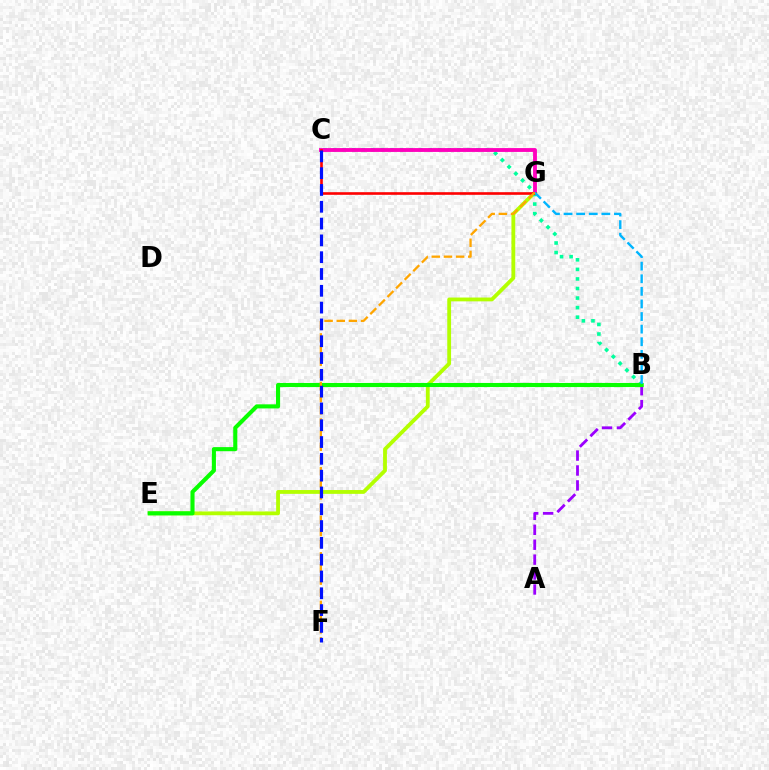{('E', 'G'): [{'color': '#b3ff00', 'line_style': 'solid', 'thickness': 2.74}], ('B', 'C'): [{'color': '#00ff9d', 'line_style': 'dotted', 'thickness': 2.6}], ('C', 'G'): [{'color': '#ff00bd', 'line_style': 'solid', 'thickness': 2.77}, {'color': '#ff0000', 'line_style': 'solid', 'thickness': 1.89}], ('A', 'B'): [{'color': '#9b00ff', 'line_style': 'dashed', 'thickness': 2.03}], ('B', 'E'): [{'color': '#08ff00', 'line_style': 'solid', 'thickness': 2.95}], ('B', 'G'): [{'color': '#00b5ff', 'line_style': 'dashed', 'thickness': 1.71}], ('F', 'G'): [{'color': '#ffa500', 'line_style': 'dashed', 'thickness': 1.65}], ('C', 'F'): [{'color': '#0010ff', 'line_style': 'dashed', 'thickness': 2.28}]}